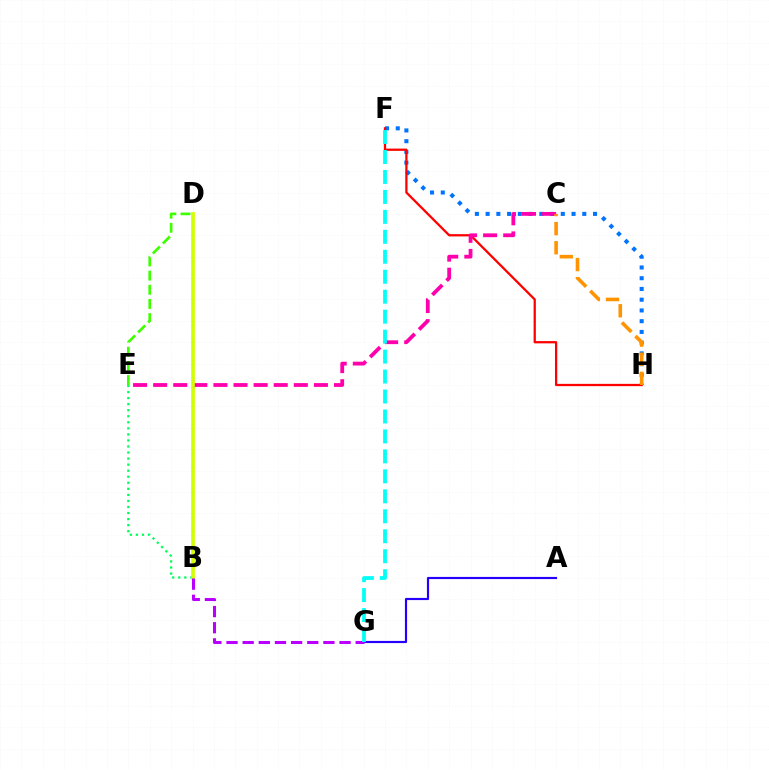{('A', 'G'): [{'color': '#2500ff', 'line_style': 'solid', 'thickness': 1.56}], ('F', 'H'): [{'color': '#0074ff', 'line_style': 'dotted', 'thickness': 2.92}, {'color': '#ff0000', 'line_style': 'solid', 'thickness': 1.63}], ('B', 'E'): [{'color': '#00ff5c', 'line_style': 'dotted', 'thickness': 1.64}], ('D', 'E'): [{'color': '#3dff00', 'line_style': 'dashed', 'thickness': 1.92}], ('C', 'E'): [{'color': '#ff00ac', 'line_style': 'dashed', 'thickness': 2.73}], ('B', 'D'): [{'color': '#d1ff00', 'line_style': 'solid', 'thickness': 2.65}], ('C', 'H'): [{'color': '#ff9400', 'line_style': 'dashed', 'thickness': 2.6}], ('B', 'G'): [{'color': '#b900ff', 'line_style': 'dashed', 'thickness': 2.19}], ('F', 'G'): [{'color': '#00fff6', 'line_style': 'dashed', 'thickness': 2.71}]}